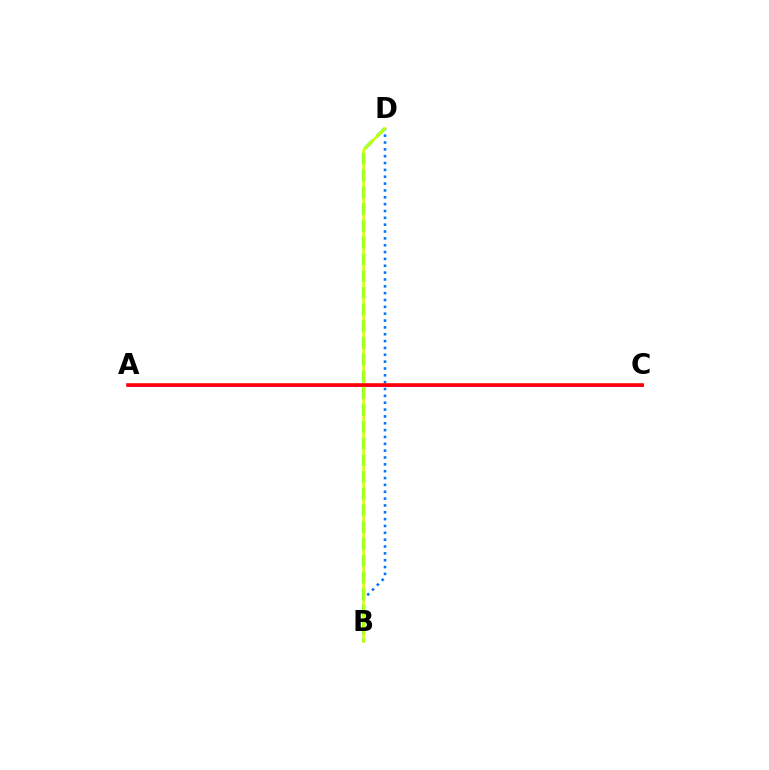{('B', 'D'): [{'color': '#0074ff', 'line_style': 'dotted', 'thickness': 1.86}, {'color': '#00ff5c', 'line_style': 'dashed', 'thickness': 2.27}, {'color': '#d1ff00', 'line_style': 'solid', 'thickness': 1.81}], ('A', 'C'): [{'color': '#b900ff', 'line_style': 'solid', 'thickness': 1.99}, {'color': '#ff0000', 'line_style': 'solid', 'thickness': 2.57}]}